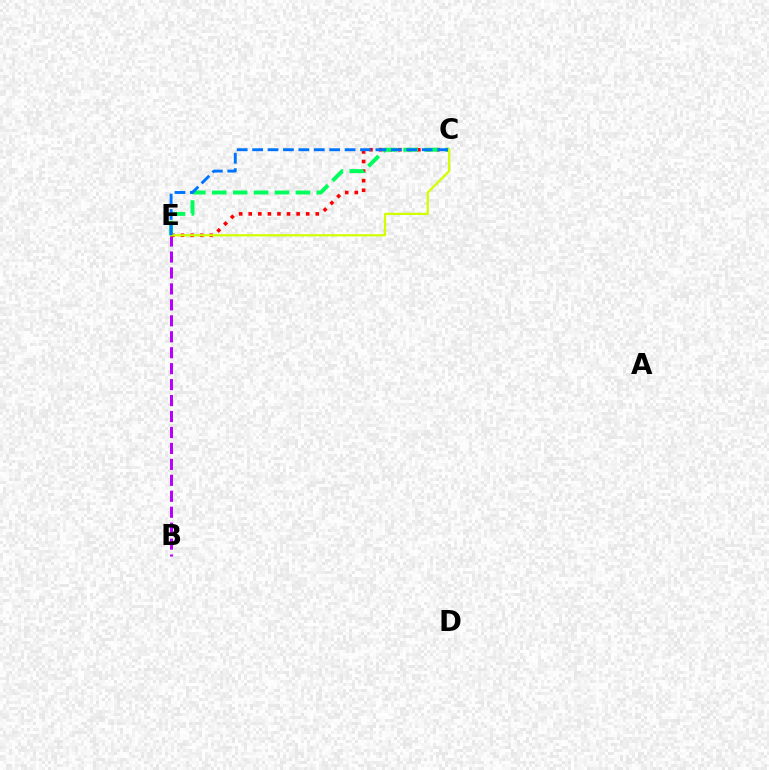{('B', 'E'): [{'color': '#b900ff', 'line_style': 'dashed', 'thickness': 2.17}], ('C', 'E'): [{'color': '#ff0000', 'line_style': 'dotted', 'thickness': 2.6}, {'color': '#00ff5c', 'line_style': 'dashed', 'thickness': 2.84}, {'color': '#d1ff00', 'line_style': 'solid', 'thickness': 1.62}, {'color': '#0074ff', 'line_style': 'dashed', 'thickness': 2.09}]}